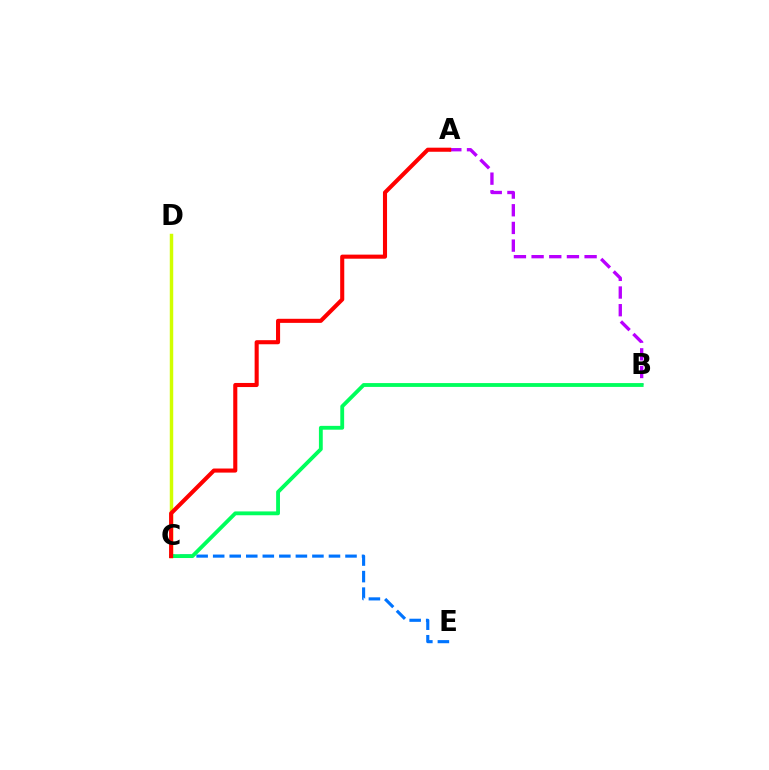{('C', 'D'): [{'color': '#d1ff00', 'line_style': 'solid', 'thickness': 2.49}], ('A', 'B'): [{'color': '#b900ff', 'line_style': 'dashed', 'thickness': 2.4}], ('C', 'E'): [{'color': '#0074ff', 'line_style': 'dashed', 'thickness': 2.25}], ('B', 'C'): [{'color': '#00ff5c', 'line_style': 'solid', 'thickness': 2.76}], ('A', 'C'): [{'color': '#ff0000', 'line_style': 'solid', 'thickness': 2.94}]}